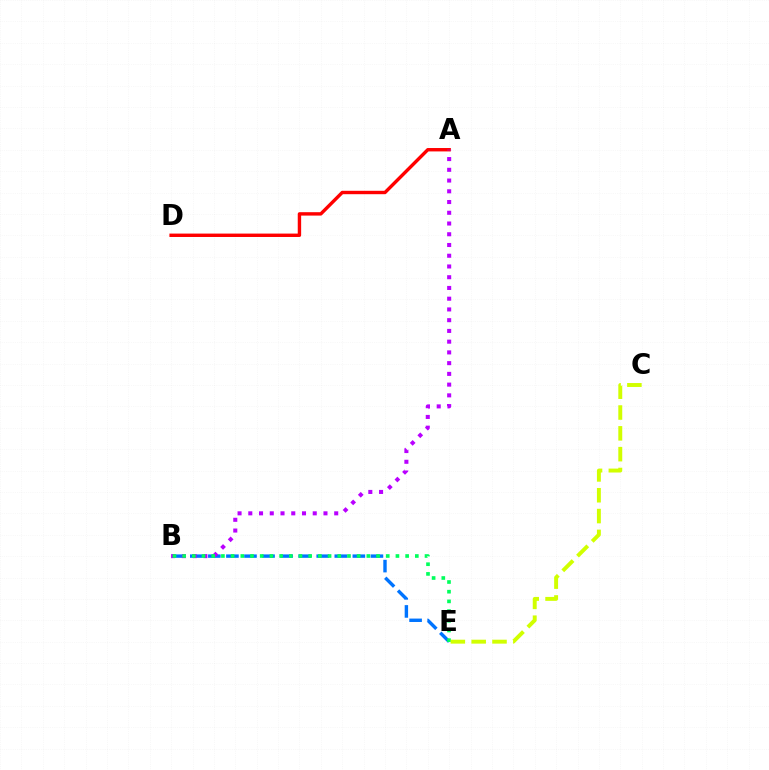{('B', 'E'): [{'color': '#0074ff', 'line_style': 'dashed', 'thickness': 2.45}, {'color': '#00ff5c', 'line_style': 'dotted', 'thickness': 2.63}], ('A', 'D'): [{'color': '#ff0000', 'line_style': 'solid', 'thickness': 2.45}], ('A', 'B'): [{'color': '#b900ff', 'line_style': 'dotted', 'thickness': 2.92}], ('C', 'E'): [{'color': '#d1ff00', 'line_style': 'dashed', 'thickness': 2.83}]}